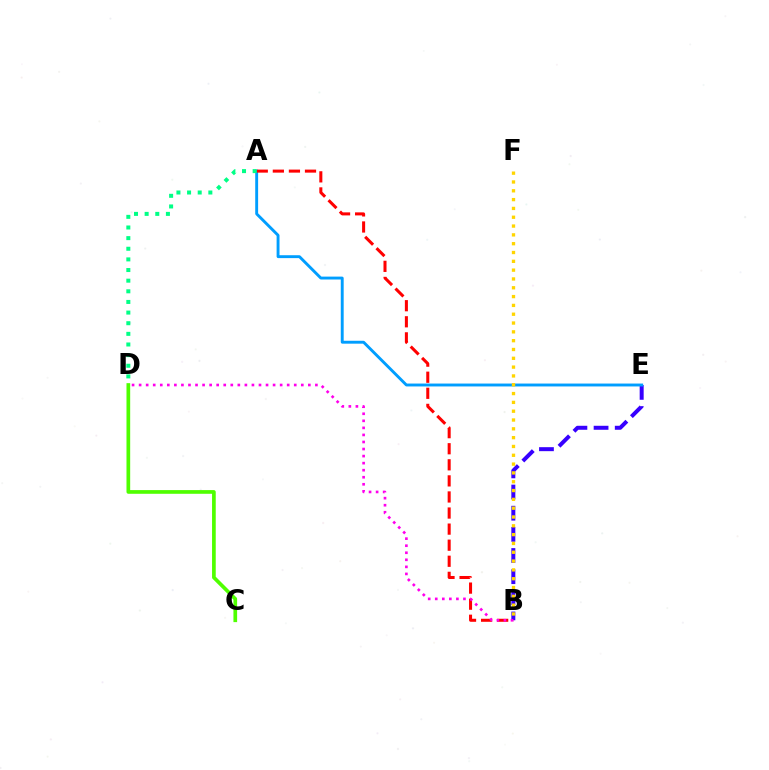{('B', 'E'): [{'color': '#3700ff', 'line_style': 'dashed', 'thickness': 2.87}], ('C', 'D'): [{'color': '#4fff00', 'line_style': 'solid', 'thickness': 2.66}], ('A', 'E'): [{'color': '#009eff', 'line_style': 'solid', 'thickness': 2.08}], ('A', 'B'): [{'color': '#ff0000', 'line_style': 'dashed', 'thickness': 2.18}], ('A', 'D'): [{'color': '#00ff86', 'line_style': 'dotted', 'thickness': 2.89}], ('B', 'D'): [{'color': '#ff00ed', 'line_style': 'dotted', 'thickness': 1.92}], ('B', 'F'): [{'color': '#ffd500', 'line_style': 'dotted', 'thickness': 2.4}]}